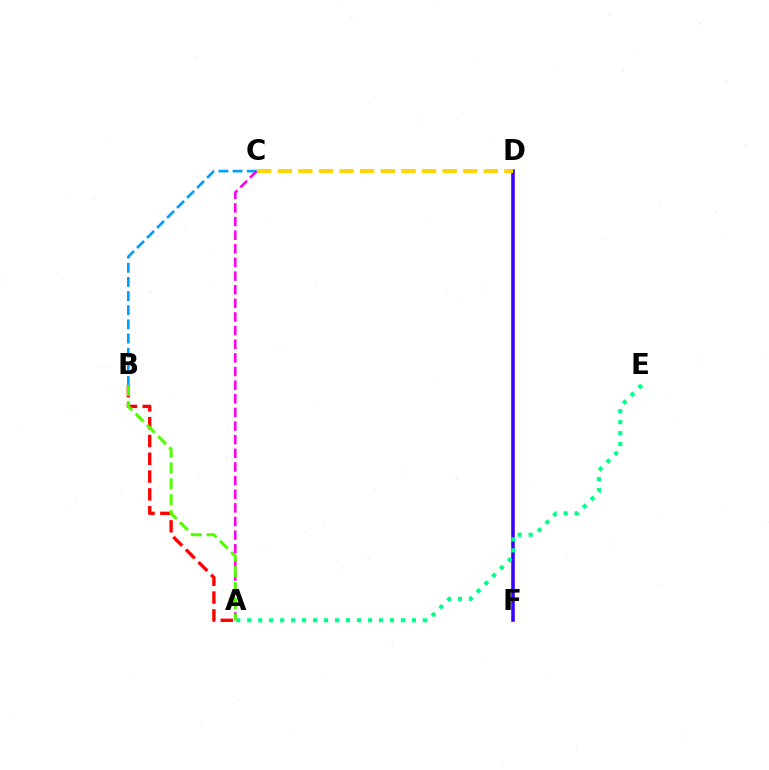{('D', 'F'): [{'color': '#3700ff', 'line_style': 'solid', 'thickness': 2.56}], ('B', 'C'): [{'color': '#009eff', 'line_style': 'dashed', 'thickness': 1.92}], ('A', 'B'): [{'color': '#ff0000', 'line_style': 'dashed', 'thickness': 2.42}, {'color': '#4fff00', 'line_style': 'dashed', 'thickness': 2.16}], ('A', 'E'): [{'color': '#00ff86', 'line_style': 'dotted', 'thickness': 2.98}], ('A', 'C'): [{'color': '#ff00ed', 'line_style': 'dashed', 'thickness': 1.85}], ('C', 'D'): [{'color': '#ffd500', 'line_style': 'dashed', 'thickness': 2.8}]}